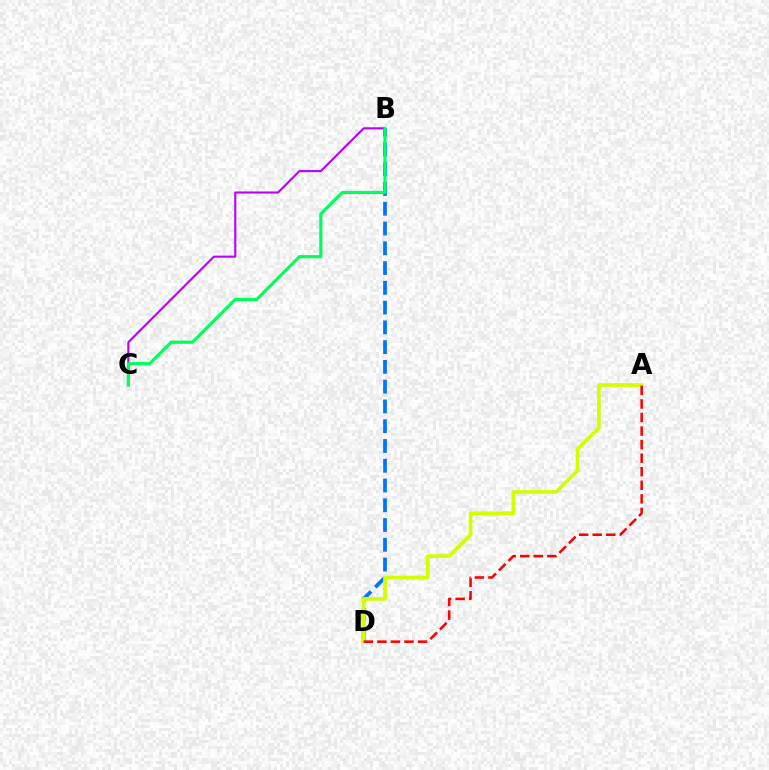{('B', 'D'): [{'color': '#0074ff', 'line_style': 'dashed', 'thickness': 2.69}], ('B', 'C'): [{'color': '#b900ff', 'line_style': 'solid', 'thickness': 1.51}, {'color': '#00ff5c', 'line_style': 'solid', 'thickness': 2.27}], ('A', 'D'): [{'color': '#d1ff00', 'line_style': 'solid', 'thickness': 2.67}, {'color': '#ff0000', 'line_style': 'dashed', 'thickness': 1.84}]}